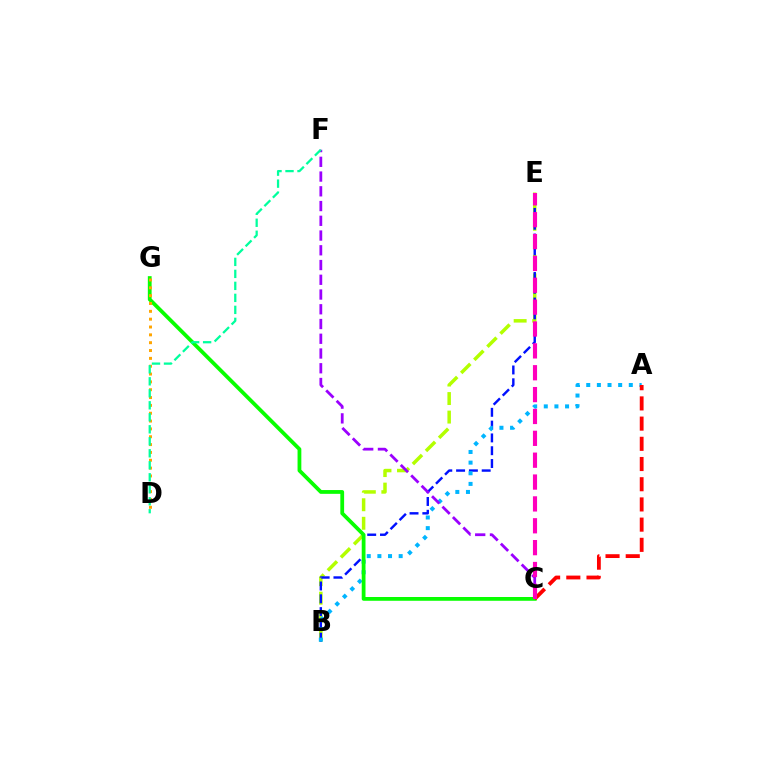{('B', 'E'): [{'color': '#b3ff00', 'line_style': 'dashed', 'thickness': 2.52}, {'color': '#0010ff', 'line_style': 'dashed', 'thickness': 1.74}], ('A', 'B'): [{'color': '#00b5ff', 'line_style': 'dotted', 'thickness': 2.89}], ('C', 'G'): [{'color': '#08ff00', 'line_style': 'solid', 'thickness': 2.72}], ('A', 'C'): [{'color': '#ff0000', 'line_style': 'dashed', 'thickness': 2.74}], ('D', 'G'): [{'color': '#ffa500', 'line_style': 'dotted', 'thickness': 2.13}], ('C', 'F'): [{'color': '#9b00ff', 'line_style': 'dashed', 'thickness': 2.0}], ('C', 'E'): [{'color': '#ff00bd', 'line_style': 'dashed', 'thickness': 2.97}], ('D', 'F'): [{'color': '#00ff9d', 'line_style': 'dashed', 'thickness': 1.63}]}